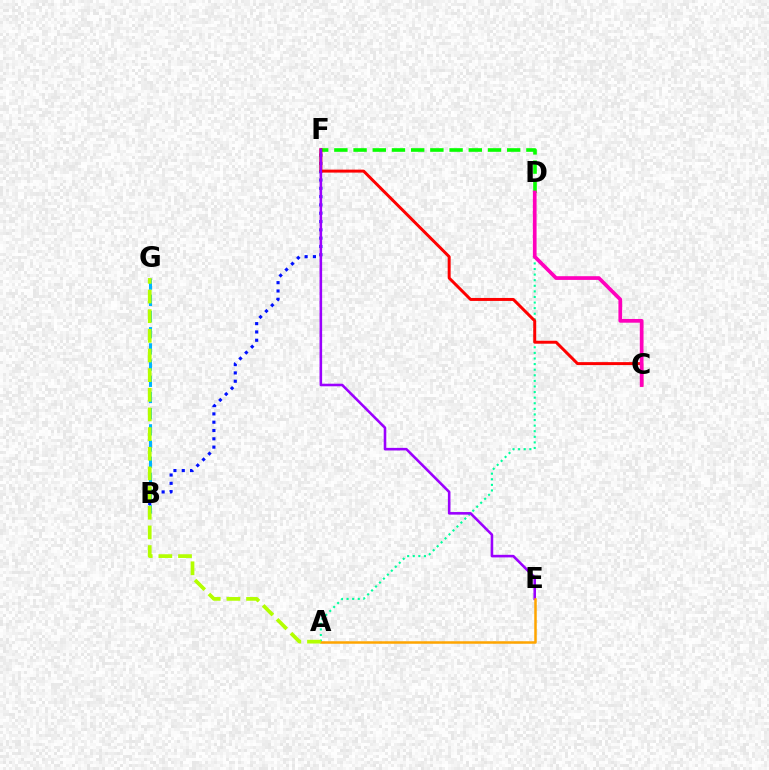{('D', 'F'): [{'color': '#08ff00', 'line_style': 'dashed', 'thickness': 2.61}], ('B', 'F'): [{'color': '#0010ff', 'line_style': 'dotted', 'thickness': 2.26}], ('A', 'D'): [{'color': '#00ff9d', 'line_style': 'dotted', 'thickness': 1.52}], ('B', 'G'): [{'color': '#00b5ff', 'line_style': 'dashed', 'thickness': 2.2}], ('C', 'F'): [{'color': '#ff0000', 'line_style': 'solid', 'thickness': 2.14}], ('E', 'F'): [{'color': '#9b00ff', 'line_style': 'solid', 'thickness': 1.86}], ('A', 'E'): [{'color': '#ffa500', 'line_style': 'solid', 'thickness': 1.81}], ('C', 'D'): [{'color': '#ff00bd', 'line_style': 'solid', 'thickness': 2.67}], ('A', 'G'): [{'color': '#b3ff00', 'line_style': 'dashed', 'thickness': 2.67}]}